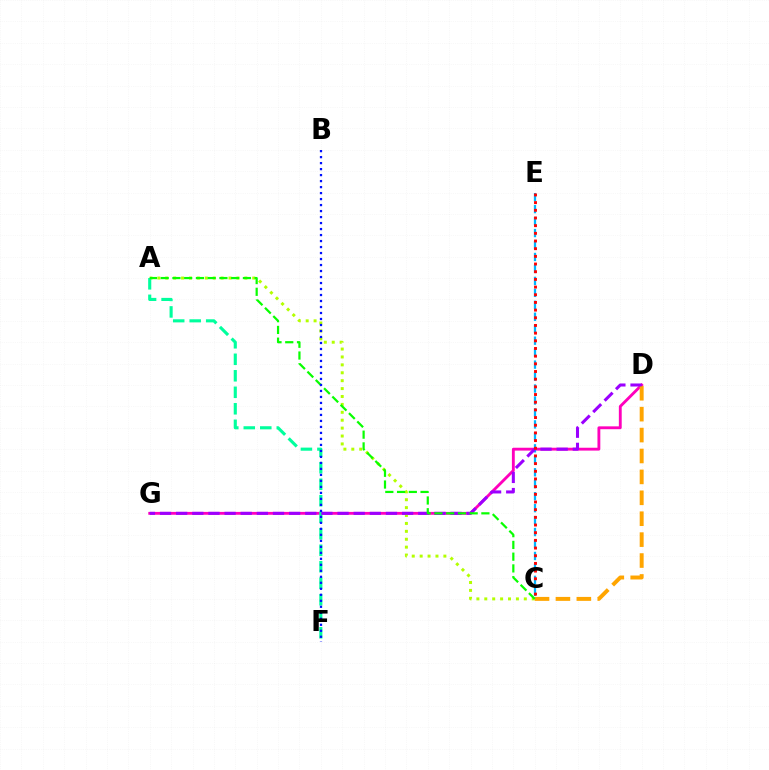{('D', 'G'): [{'color': '#ff00bd', 'line_style': 'solid', 'thickness': 2.06}, {'color': '#9b00ff', 'line_style': 'dashed', 'thickness': 2.19}], ('A', 'C'): [{'color': '#b3ff00', 'line_style': 'dotted', 'thickness': 2.15}, {'color': '#08ff00', 'line_style': 'dashed', 'thickness': 1.6}], ('A', 'F'): [{'color': '#00ff9d', 'line_style': 'dashed', 'thickness': 2.24}], ('C', 'E'): [{'color': '#00b5ff', 'line_style': 'dashed', 'thickness': 1.62}, {'color': '#ff0000', 'line_style': 'dotted', 'thickness': 2.09}], ('C', 'D'): [{'color': '#ffa500', 'line_style': 'dashed', 'thickness': 2.84}], ('B', 'F'): [{'color': '#0010ff', 'line_style': 'dotted', 'thickness': 1.63}]}